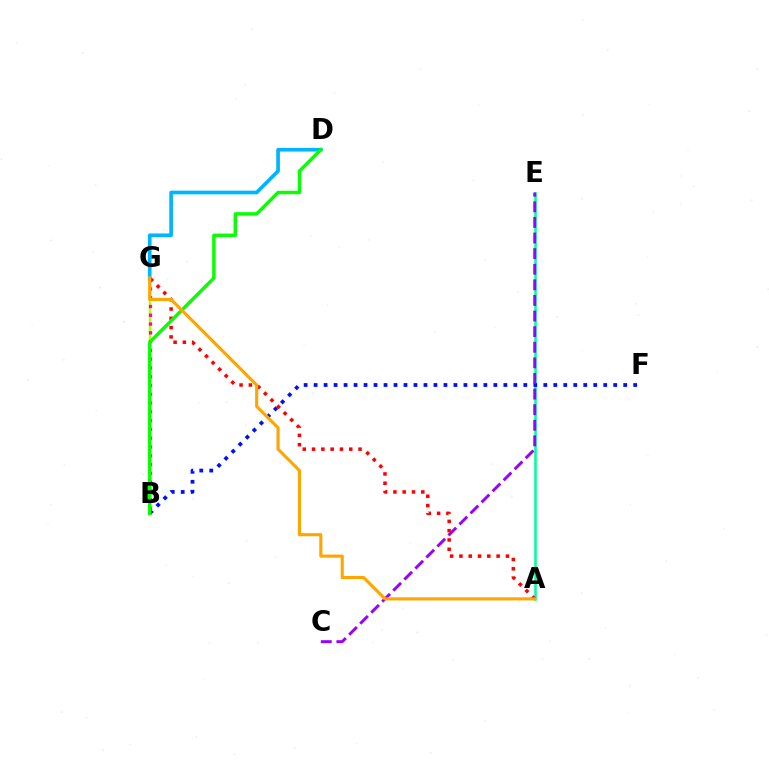{('D', 'G'): [{'color': '#00b5ff', 'line_style': 'solid', 'thickness': 2.65}], ('A', 'E'): [{'color': '#00ff9d', 'line_style': 'solid', 'thickness': 1.86}], ('B', 'G'): [{'color': '#b3ff00', 'line_style': 'solid', 'thickness': 1.74}, {'color': '#ff00bd', 'line_style': 'dotted', 'thickness': 2.39}], ('B', 'F'): [{'color': '#0010ff', 'line_style': 'dotted', 'thickness': 2.71}], ('C', 'E'): [{'color': '#9b00ff', 'line_style': 'dashed', 'thickness': 2.12}], ('A', 'G'): [{'color': '#ff0000', 'line_style': 'dotted', 'thickness': 2.53}, {'color': '#ffa500', 'line_style': 'solid', 'thickness': 2.23}], ('B', 'D'): [{'color': '#08ff00', 'line_style': 'solid', 'thickness': 2.46}]}